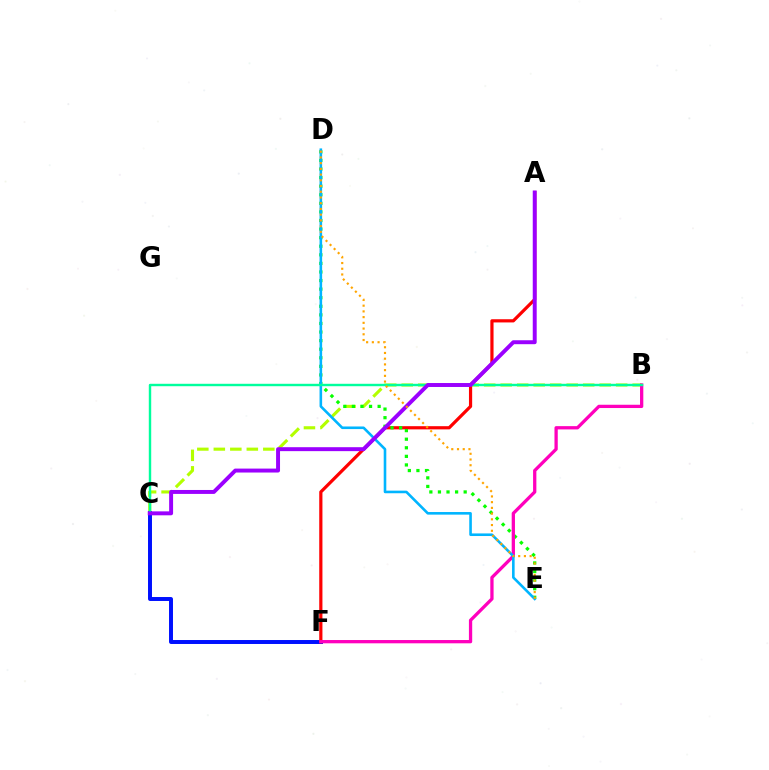{('B', 'C'): [{'color': '#b3ff00', 'line_style': 'dashed', 'thickness': 2.24}, {'color': '#00ff9d', 'line_style': 'solid', 'thickness': 1.74}], ('C', 'F'): [{'color': '#0010ff', 'line_style': 'solid', 'thickness': 2.85}], ('A', 'F'): [{'color': '#ff0000', 'line_style': 'solid', 'thickness': 2.3}], ('D', 'E'): [{'color': '#08ff00', 'line_style': 'dotted', 'thickness': 2.33}, {'color': '#00b5ff', 'line_style': 'solid', 'thickness': 1.87}, {'color': '#ffa500', 'line_style': 'dotted', 'thickness': 1.55}], ('B', 'F'): [{'color': '#ff00bd', 'line_style': 'solid', 'thickness': 2.36}], ('A', 'C'): [{'color': '#9b00ff', 'line_style': 'solid', 'thickness': 2.84}]}